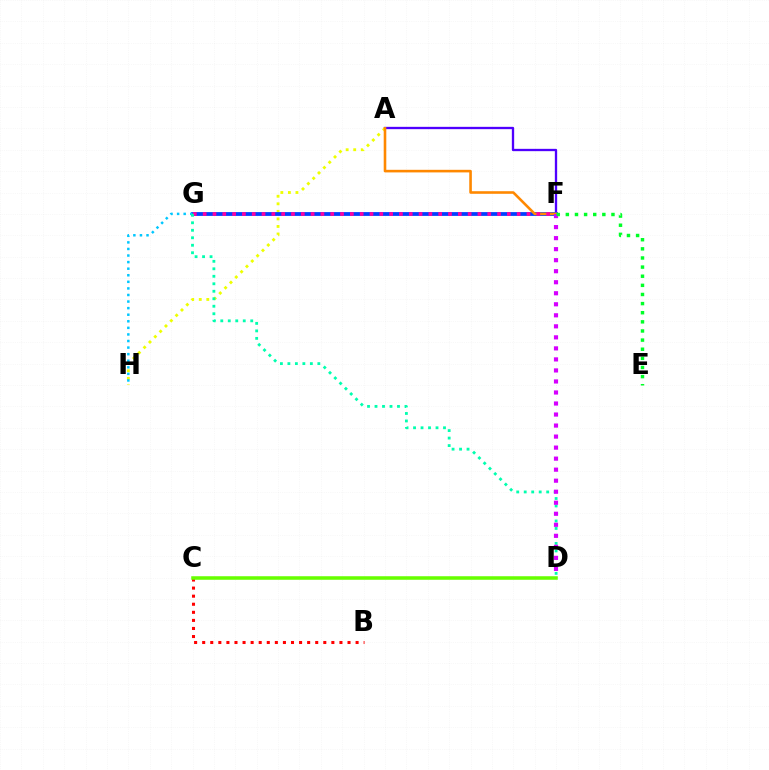{('A', 'F'): [{'color': '#4f00ff', 'line_style': 'solid', 'thickness': 1.67}, {'color': '#ff8800', 'line_style': 'solid', 'thickness': 1.87}], ('A', 'H'): [{'color': '#eeff00', 'line_style': 'dotted', 'thickness': 2.05}], ('F', 'G'): [{'color': '#003fff', 'line_style': 'solid', 'thickness': 2.73}, {'color': '#ff00a0', 'line_style': 'dotted', 'thickness': 2.67}], ('G', 'H'): [{'color': '#00c7ff', 'line_style': 'dotted', 'thickness': 1.79}], ('B', 'C'): [{'color': '#ff0000', 'line_style': 'dotted', 'thickness': 2.19}], ('D', 'G'): [{'color': '#00ffaf', 'line_style': 'dotted', 'thickness': 2.03}], ('D', 'F'): [{'color': '#d600ff', 'line_style': 'dotted', 'thickness': 3.0}], ('C', 'D'): [{'color': '#66ff00', 'line_style': 'solid', 'thickness': 2.55}], ('E', 'F'): [{'color': '#00ff27', 'line_style': 'dotted', 'thickness': 2.48}]}